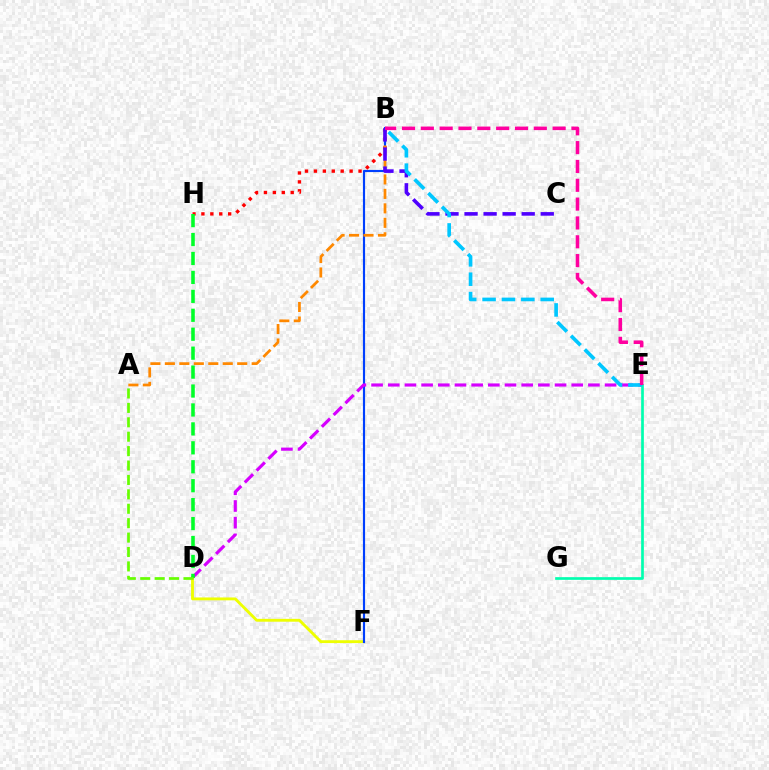{('D', 'F'): [{'color': '#eeff00', 'line_style': 'solid', 'thickness': 2.06}], ('B', 'H'): [{'color': '#ff0000', 'line_style': 'dotted', 'thickness': 2.42}], ('B', 'F'): [{'color': '#003fff', 'line_style': 'solid', 'thickness': 1.55}], ('A', 'B'): [{'color': '#ff8800', 'line_style': 'dashed', 'thickness': 1.97}], ('E', 'G'): [{'color': '#00ffaf', 'line_style': 'solid', 'thickness': 1.94}], ('D', 'E'): [{'color': '#d600ff', 'line_style': 'dashed', 'thickness': 2.27}], ('B', 'C'): [{'color': '#4f00ff', 'line_style': 'dashed', 'thickness': 2.59}], ('D', 'H'): [{'color': '#00ff27', 'line_style': 'dashed', 'thickness': 2.57}], ('B', 'E'): [{'color': '#00c7ff', 'line_style': 'dashed', 'thickness': 2.63}, {'color': '#ff00a0', 'line_style': 'dashed', 'thickness': 2.56}], ('A', 'D'): [{'color': '#66ff00', 'line_style': 'dashed', 'thickness': 1.96}]}